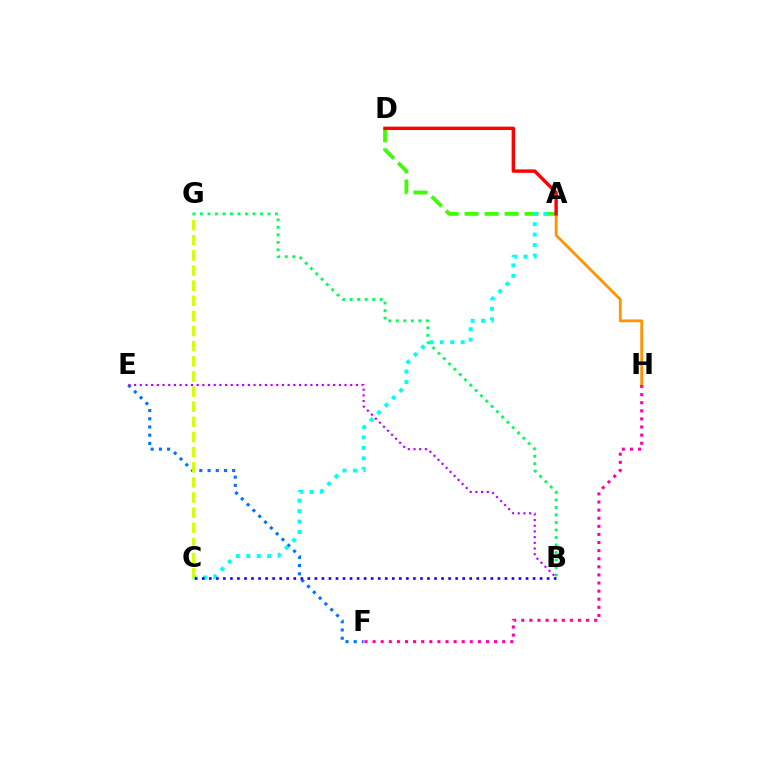{('A', 'H'): [{'color': '#ff9400', 'line_style': 'solid', 'thickness': 1.99}], ('F', 'H'): [{'color': '#ff00ac', 'line_style': 'dotted', 'thickness': 2.2}], ('A', 'D'): [{'color': '#3dff00', 'line_style': 'dashed', 'thickness': 2.72}, {'color': '#ff0000', 'line_style': 'solid', 'thickness': 2.45}], ('E', 'F'): [{'color': '#0074ff', 'line_style': 'dotted', 'thickness': 2.23}], ('A', 'C'): [{'color': '#00fff6', 'line_style': 'dotted', 'thickness': 2.84}], ('C', 'G'): [{'color': '#d1ff00', 'line_style': 'dashed', 'thickness': 2.06}], ('B', 'C'): [{'color': '#2500ff', 'line_style': 'dotted', 'thickness': 1.91}], ('B', 'G'): [{'color': '#00ff5c', 'line_style': 'dotted', 'thickness': 2.04}], ('B', 'E'): [{'color': '#b900ff', 'line_style': 'dotted', 'thickness': 1.55}]}